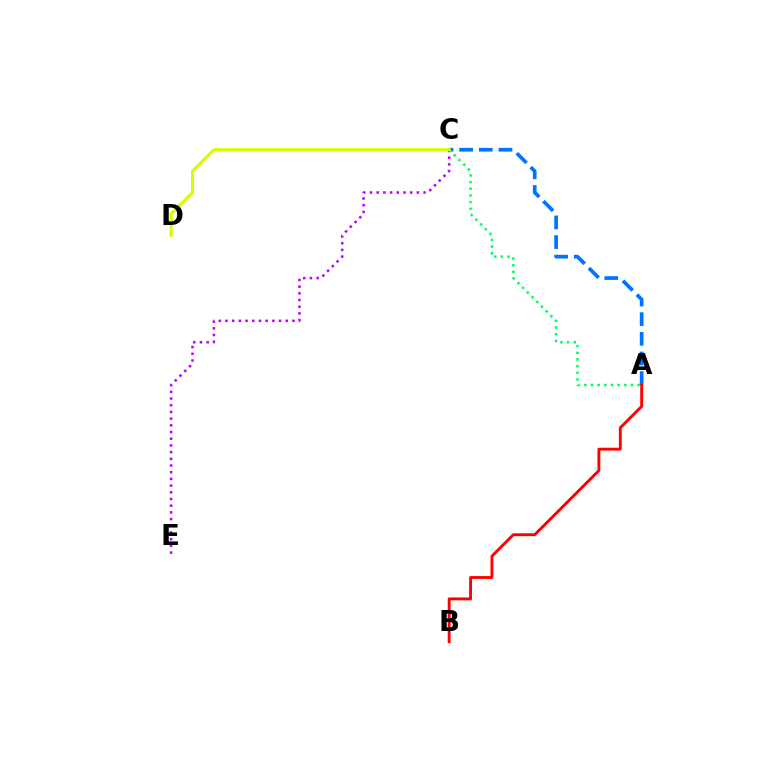{('A', 'C'): [{'color': '#0074ff', 'line_style': 'dashed', 'thickness': 2.67}, {'color': '#00ff5c', 'line_style': 'dotted', 'thickness': 1.81}], ('C', 'E'): [{'color': '#b900ff', 'line_style': 'dotted', 'thickness': 1.82}], ('C', 'D'): [{'color': '#d1ff00', 'line_style': 'solid', 'thickness': 2.21}], ('A', 'B'): [{'color': '#ff0000', 'line_style': 'solid', 'thickness': 2.08}]}